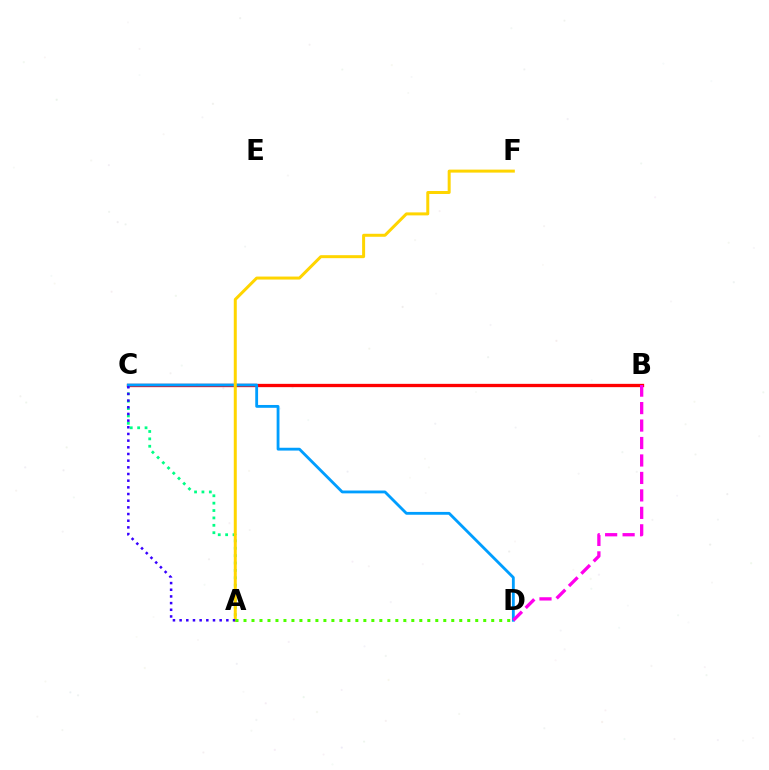{('B', 'C'): [{'color': '#ff0000', 'line_style': 'solid', 'thickness': 2.38}], ('A', 'C'): [{'color': '#00ff86', 'line_style': 'dotted', 'thickness': 2.01}, {'color': '#3700ff', 'line_style': 'dotted', 'thickness': 1.81}], ('C', 'D'): [{'color': '#009eff', 'line_style': 'solid', 'thickness': 2.03}], ('A', 'F'): [{'color': '#ffd500', 'line_style': 'solid', 'thickness': 2.16}], ('B', 'D'): [{'color': '#ff00ed', 'line_style': 'dashed', 'thickness': 2.37}], ('A', 'D'): [{'color': '#4fff00', 'line_style': 'dotted', 'thickness': 2.17}]}